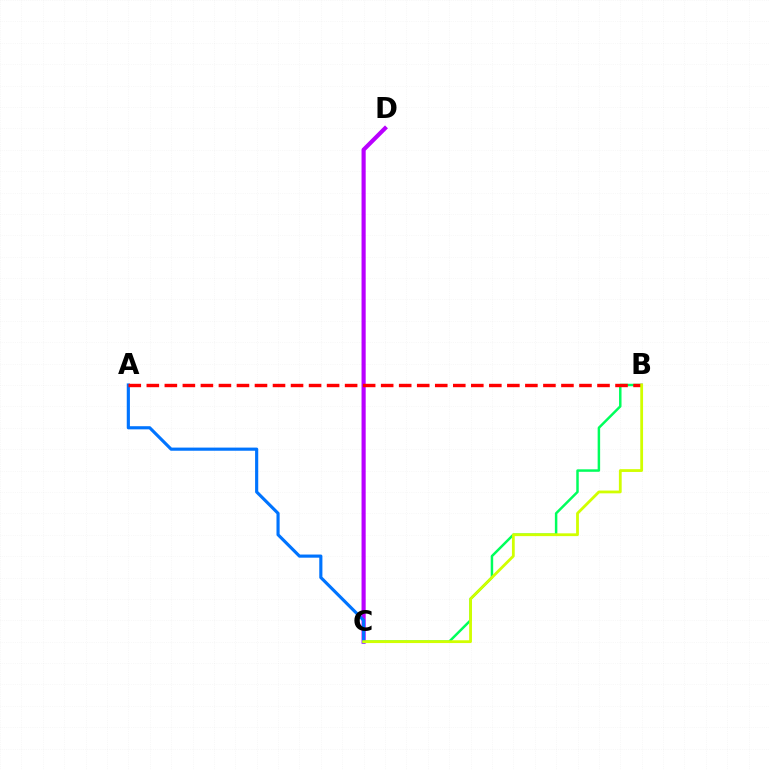{('B', 'C'): [{'color': '#00ff5c', 'line_style': 'solid', 'thickness': 1.78}, {'color': '#d1ff00', 'line_style': 'solid', 'thickness': 2.01}], ('C', 'D'): [{'color': '#b900ff', 'line_style': 'solid', 'thickness': 2.99}], ('A', 'C'): [{'color': '#0074ff', 'line_style': 'solid', 'thickness': 2.26}], ('A', 'B'): [{'color': '#ff0000', 'line_style': 'dashed', 'thickness': 2.45}]}